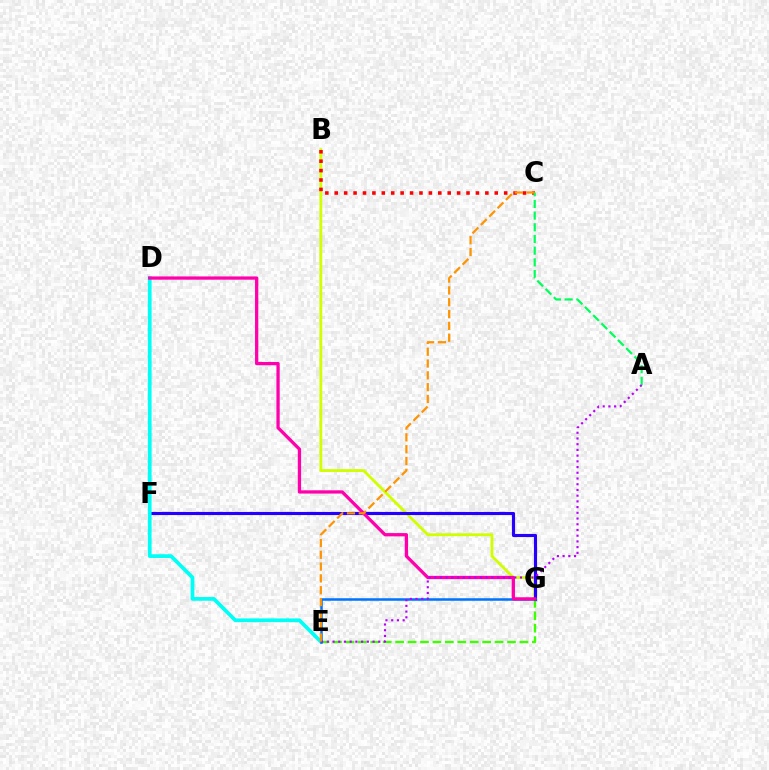{('E', 'G'): [{'color': '#3dff00', 'line_style': 'dashed', 'thickness': 1.69}, {'color': '#0074ff', 'line_style': 'solid', 'thickness': 1.83}], ('B', 'G'): [{'color': '#d1ff00', 'line_style': 'solid', 'thickness': 2.03}], ('F', 'G'): [{'color': '#2500ff', 'line_style': 'solid', 'thickness': 2.25}], ('D', 'E'): [{'color': '#00fff6', 'line_style': 'solid', 'thickness': 2.69}], ('B', 'C'): [{'color': '#ff0000', 'line_style': 'dotted', 'thickness': 2.56}], ('A', 'C'): [{'color': '#00ff5c', 'line_style': 'dashed', 'thickness': 1.59}], ('D', 'G'): [{'color': '#ff00ac', 'line_style': 'solid', 'thickness': 2.35}], ('A', 'E'): [{'color': '#b900ff', 'line_style': 'dotted', 'thickness': 1.55}], ('C', 'E'): [{'color': '#ff9400', 'line_style': 'dashed', 'thickness': 1.6}]}